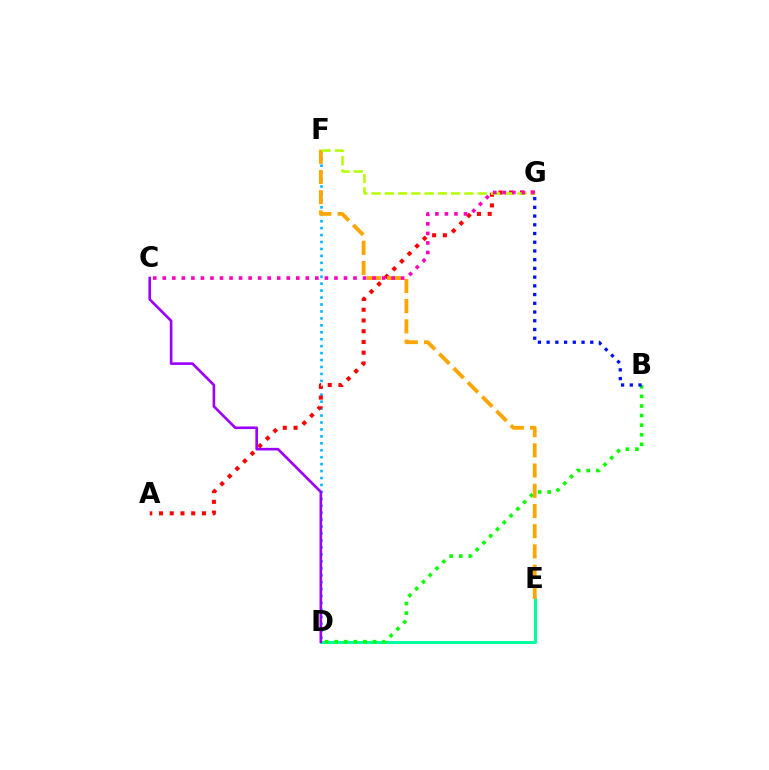{('D', 'E'): [{'color': '#00ff9d', 'line_style': 'solid', 'thickness': 2.12}], ('D', 'F'): [{'color': '#00b5ff', 'line_style': 'dotted', 'thickness': 1.89}], ('A', 'G'): [{'color': '#ff0000', 'line_style': 'dotted', 'thickness': 2.92}], ('C', 'D'): [{'color': '#9b00ff', 'line_style': 'solid', 'thickness': 1.9}], ('B', 'D'): [{'color': '#08ff00', 'line_style': 'dotted', 'thickness': 2.6}], ('E', 'F'): [{'color': '#ffa500', 'line_style': 'dashed', 'thickness': 2.75}], ('F', 'G'): [{'color': '#b3ff00', 'line_style': 'dashed', 'thickness': 1.8}], ('C', 'G'): [{'color': '#ff00bd', 'line_style': 'dotted', 'thickness': 2.59}], ('B', 'G'): [{'color': '#0010ff', 'line_style': 'dotted', 'thickness': 2.37}]}